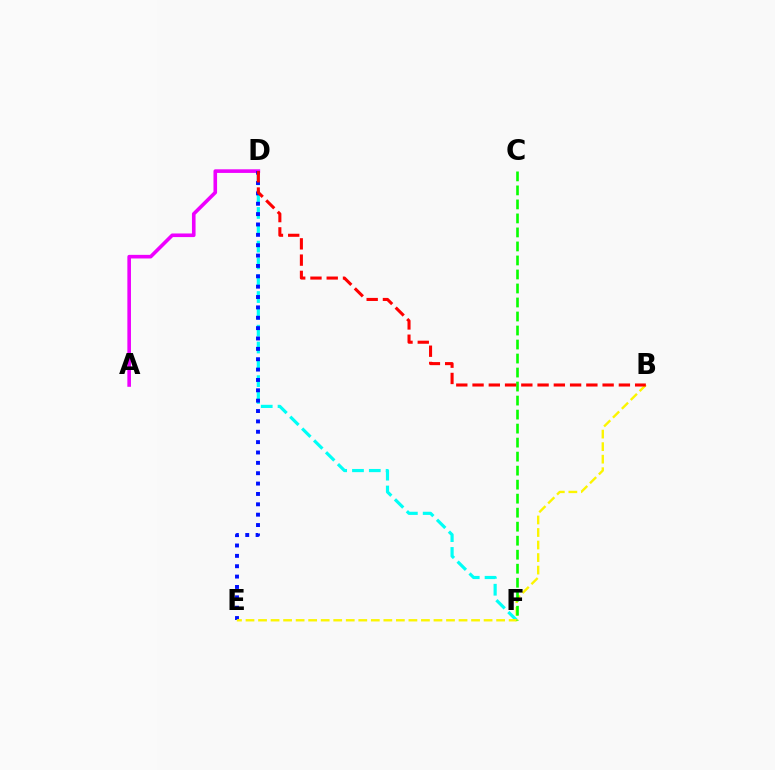{('A', 'D'): [{'color': '#ee00ff', 'line_style': 'solid', 'thickness': 2.6}], ('D', 'F'): [{'color': '#00fff6', 'line_style': 'dashed', 'thickness': 2.28}], ('D', 'E'): [{'color': '#0010ff', 'line_style': 'dotted', 'thickness': 2.82}], ('B', 'E'): [{'color': '#fcf500', 'line_style': 'dashed', 'thickness': 1.7}], ('C', 'F'): [{'color': '#08ff00', 'line_style': 'dashed', 'thickness': 1.9}], ('B', 'D'): [{'color': '#ff0000', 'line_style': 'dashed', 'thickness': 2.21}]}